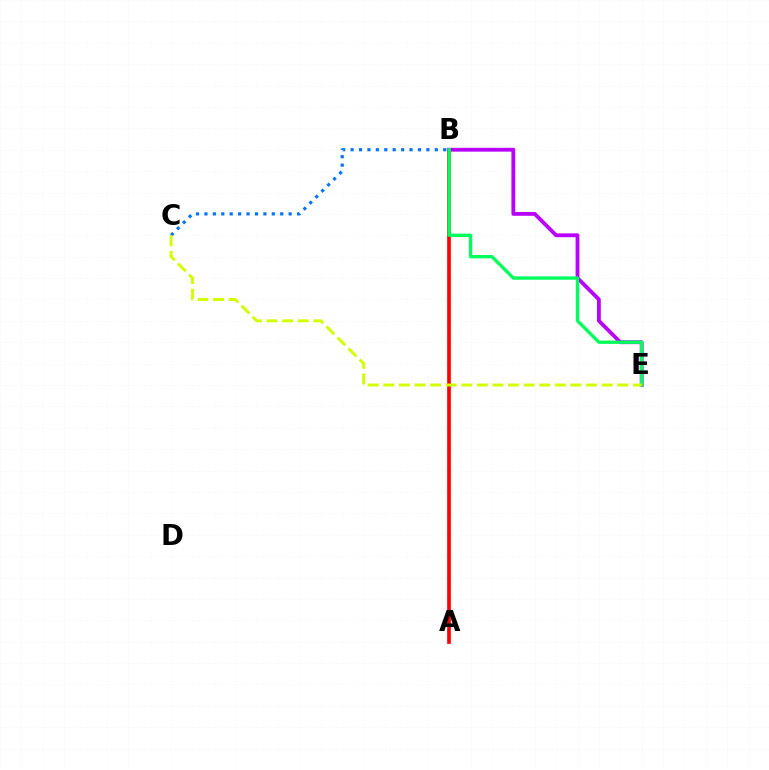{('B', 'C'): [{'color': '#0074ff', 'line_style': 'dotted', 'thickness': 2.29}], ('A', 'B'): [{'color': '#ff0000', 'line_style': 'solid', 'thickness': 2.63}], ('B', 'E'): [{'color': '#b900ff', 'line_style': 'solid', 'thickness': 2.75}, {'color': '#00ff5c', 'line_style': 'solid', 'thickness': 2.4}], ('C', 'E'): [{'color': '#d1ff00', 'line_style': 'dashed', 'thickness': 2.12}]}